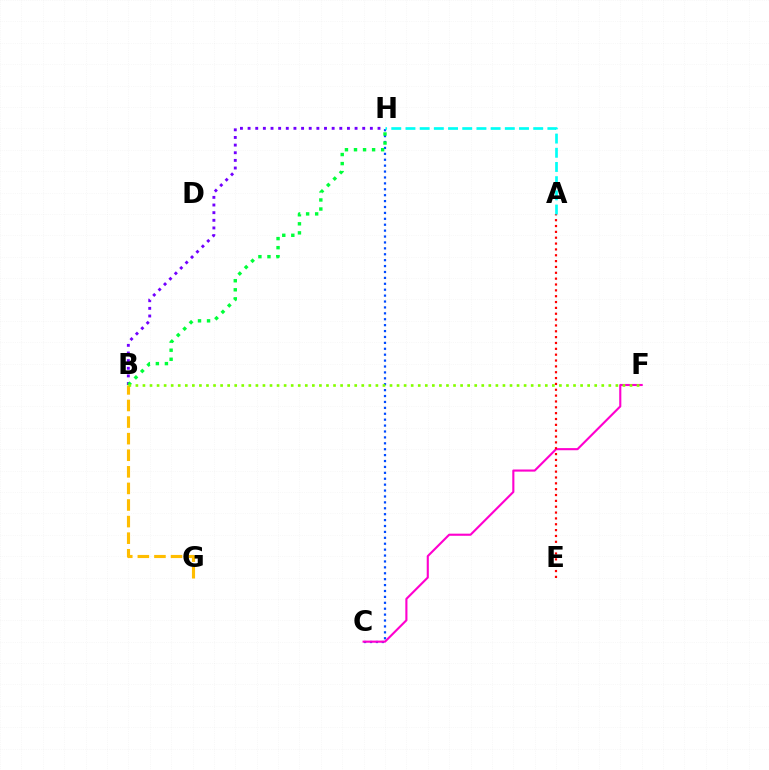{('B', 'H'): [{'color': '#7200ff', 'line_style': 'dotted', 'thickness': 2.08}, {'color': '#00ff39', 'line_style': 'dotted', 'thickness': 2.46}], ('C', 'H'): [{'color': '#004bff', 'line_style': 'dotted', 'thickness': 1.61}], ('C', 'F'): [{'color': '#ff00cf', 'line_style': 'solid', 'thickness': 1.52}], ('A', 'E'): [{'color': '#ff0000', 'line_style': 'dotted', 'thickness': 1.59}], ('B', 'G'): [{'color': '#ffbd00', 'line_style': 'dashed', 'thickness': 2.25}], ('A', 'H'): [{'color': '#00fff6', 'line_style': 'dashed', 'thickness': 1.93}], ('B', 'F'): [{'color': '#84ff00', 'line_style': 'dotted', 'thickness': 1.92}]}